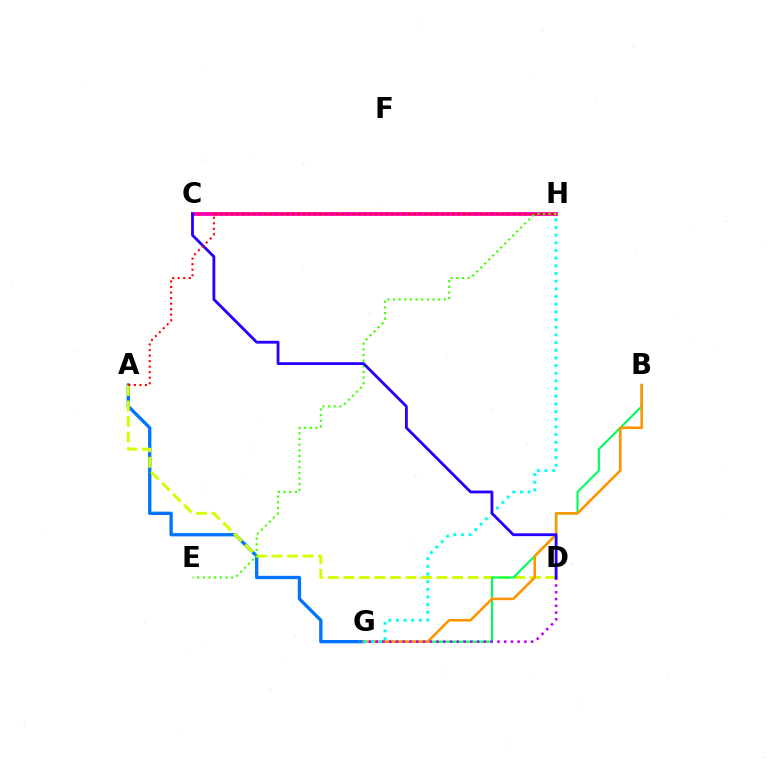{('C', 'H'): [{'color': '#ff00ac', 'line_style': 'solid', 'thickness': 2.71}], ('A', 'G'): [{'color': '#0074ff', 'line_style': 'solid', 'thickness': 2.39}], ('A', 'D'): [{'color': '#d1ff00', 'line_style': 'dashed', 'thickness': 2.11}], ('B', 'G'): [{'color': '#00ff5c', 'line_style': 'solid', 'thickness': 1.52}, {'color': '#ff9400', 'line_style': 'solid', 'thickness': 1.86}], ('D', 'G'): [{'color': '#b900ff', 'line_style': 'dotted', 'thickness': 1.84}], ('E', 'H'): [{'color': '#3dff00', 'line_style': 'dotted', 'thickness': 1.53}], ('G', 'H'): [{'color': '#00fff6', 'line_style': 'dotted', 'thickness': 2.08}], ('C', 'D'): [{'color': '#2500ff', 'line_style': 'solid', 'thickness': 2.03}], ('A', 'H'): [{'color': '#ff0000', 'line_style': 'dotted', 'thickness': 1.5}]}